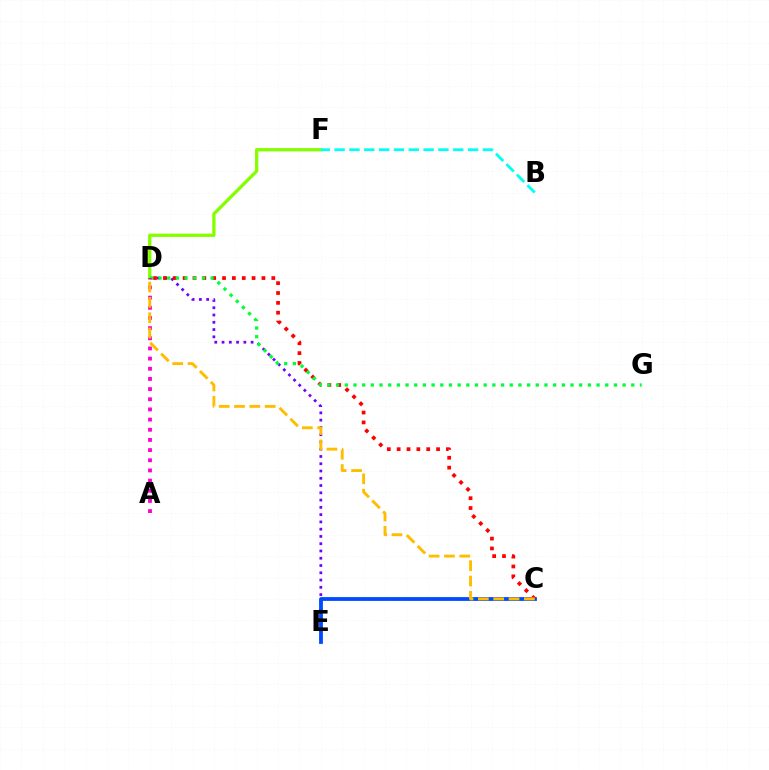{('D', 'E'): [{'color': '#7200ff', 'line_style': 'dotted', 'thickness': 1.98}], ('D', 'F'): [{'color': '#84ff00', 'line_style': 'solid', 'thickness': 2.37}], ('B', 'F'): [{'color': '#00fff6', 'line_style': 'dashed', 'thickness': 2.01}], ('C', 'E'): [{'color': '#004bff', 'line_style': 'solid', 'thickness': 2.73}], ('C', 'D'): [{'color': '#ff0000', 'line_style': 'dotted', 'thickness': 2.68}, {'color': '#ffbd00', 'line_style': 'dashed', 'thickness': 2.08}], ('D', 'G'): [{'color': '#00ff39', 'line_style': 'dotted', 'thickness': 2.36}], ('A', 'D'): [{'color': '#ff00cf', 'line_style': 'dotted', 'thickness': 2.76}]}